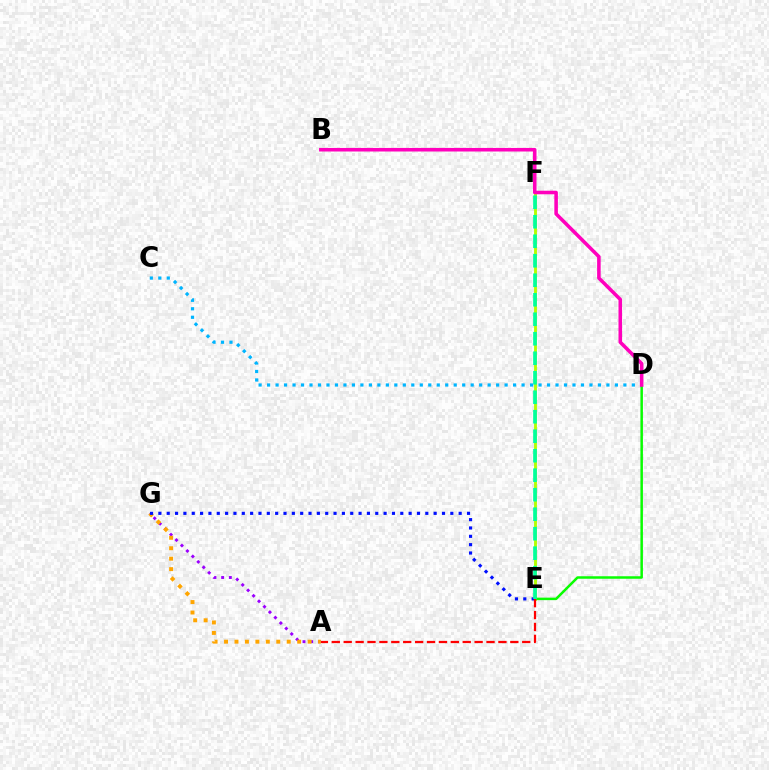{('E', 'F'): [{'color': '#b3ff00', 'line_style': 'solid', 'thickness': 2.07}, {'color': '#00ff9d', 'line_style': 'dashed', 'thickness': 2.65}], ('A', 'G'): [{'color': '#9b00ff', 'line_style': 'dotted', 'thickness': 2.09}, {'color': '#ffa500', 'line_style': 'dotted', 'thickness': 2.84}], ('C', 'D'): [{'color': '#00b5ff', 'line_style': 'dotted', 'thickness': 2.3}], ('D', 'E'): [{'color': '#08ff00', 'line_style': 'solid', 'thickness': 1.8}], ('E', 'G'): [{'color': '#0010ff', 'line_style': 'dotted', 'thickness': 2.27}], ('A', 'E'): [{'color': '#ff0000', 'line_style': 'dashed', 'thickness': 1.62}], ('B', 'D'): [{'color': '#ff00bd', 'line_style': 'solid', 'thickness': 2.56}]}